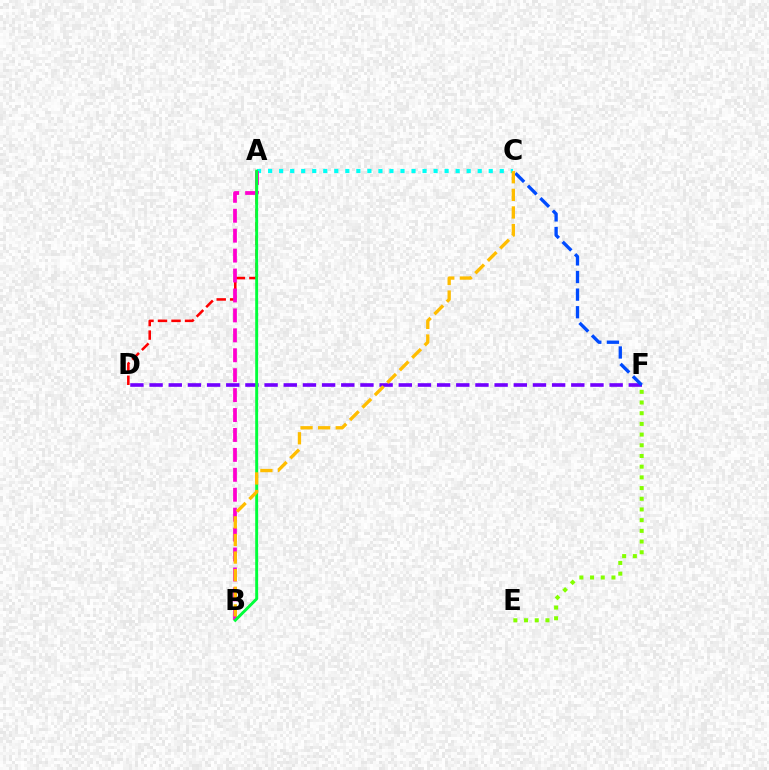{('E', 'F'): [{'color': '#84ff00', 'line_style': 'dotted', 'thickness': 2.91}], ('A', 'C'): [{'color': '#00fff6', 'line_style': 'dotted', 'thickness': 3.0}], ('A', 'D'): [{'color': '#ff0000', 'line_style': 'dashed', 'thickness': 1.84}], ('D', 'F'): [{'color': '#7200ff', 'line_style': 'dashed', 'thickness': 2.6}], ('A', 'B'): [{'color': '#ff00cf', 'line_style': 'dashed', 'thickness': 2.71}, {'color': '#00ff39', 'line_style': 'solid', 'thickness': 2.09}], ('C', 'F'): [{'color': '#004bff', 'line_style': 'dashed', 'thickness': 2.39}], ('B', 'C'): [{'color': '#ffbd00', 'line_style': 'dashed', 'thickness': 2.39}]}